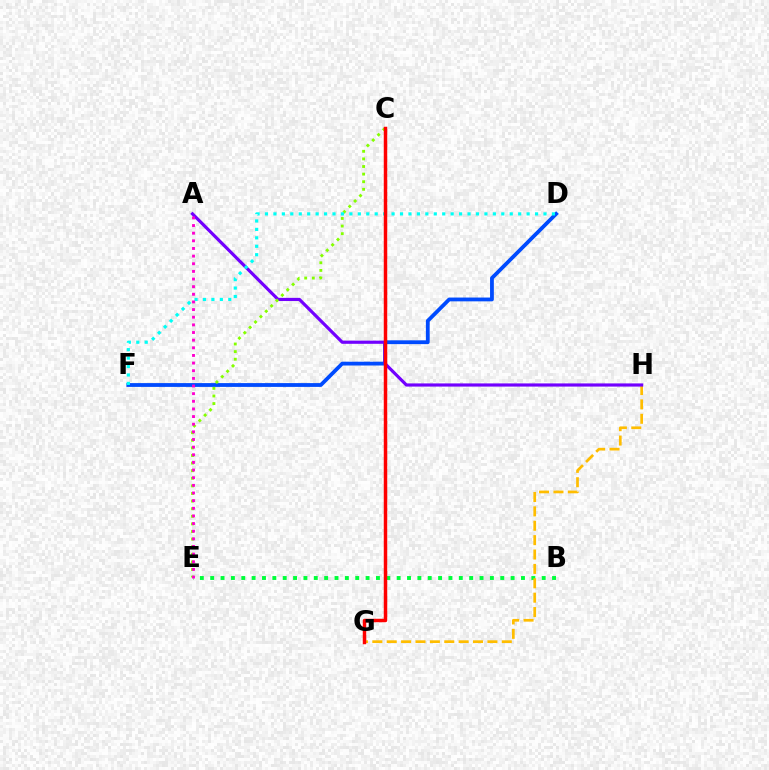{('B', 'E'): [{'color': '#00ff39', 'line_style': 'dotted', 'thickness': 2.81}], ('G', 'H'): [{'color': '#ffbd00', 'line_style': 'dashed', 'thickness': 1.95}], ('D', 'F'): [{'color': '#004bff', 'line_style': 'solid', 'thickness': 2.74}, {'color': '#00fff6', 'line_style': 'dotted', 'thickness': 2.29}], ('A', 'H'): [{'color': '#7200ff', 'line_style': 'solid', 'thickness': 2.28}], ('C', 'E'): [{'color': '#84ff00', 'line_style': 'dotted', 'thickness': 2.06}], ('A', 'E'): [{'color': '#ff00cf', 'line_style': 'dotted', 'thickness': 2.08}], ('C', 'G'): [{'color': '#ff0000', 'line_style': 'solid', 'thickness': 2.5}]}